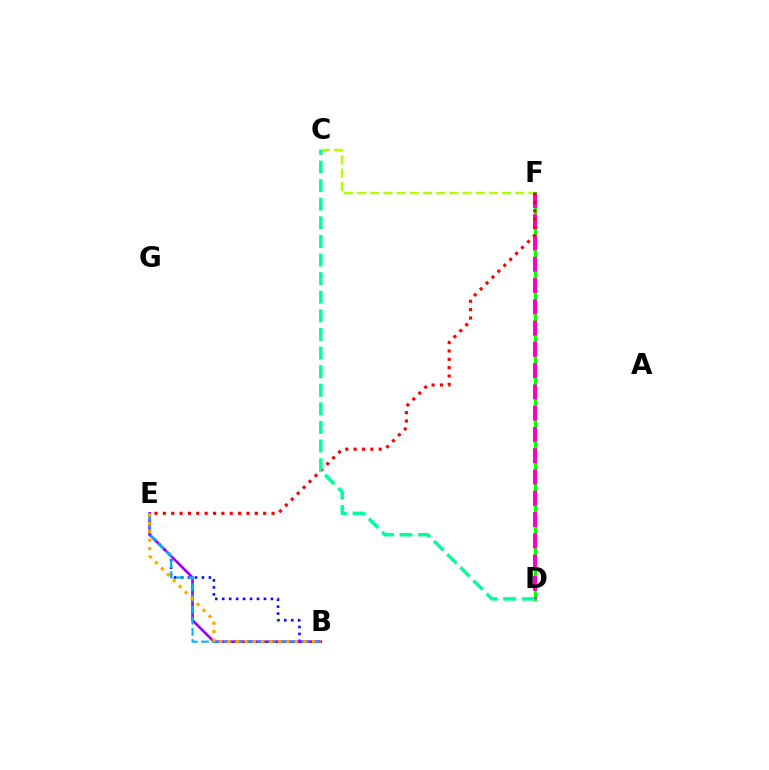{('C', 'F'): [{'color': '#b3ff00', 'line_style': 'dashed', 'thickness': 1.79}], ('B', 'E'): [{'color': '#0010ff', 'line_style': 'dotted', 'thickness': 1.89}, {'color': '#9b00ff', 'line_style': 'solid', 'thickness': 1.92}, {'color': '#00b5ff', 'line_style': 'dashed', 'thickness': 1.51}, {'color': '#ffa500', 'line_style': 'dotted', 'thickness': 2.29}], ('D', 'F'): [{'color': '#08ff00', 'line_style': 'solid', 'thickness': 2.35}, {'color': '#ff00bd', 'line_style': 'dashed', 'thickness': 2.89}], ('E', 'F'): [{'color': '#ff0000', 'line_style': 'dotted', 'thickness': 2.27}], ('C', 'D'): [{'color': '#00ff9d', 'line_style': 'dashed', 'thickness': 2.53}]}